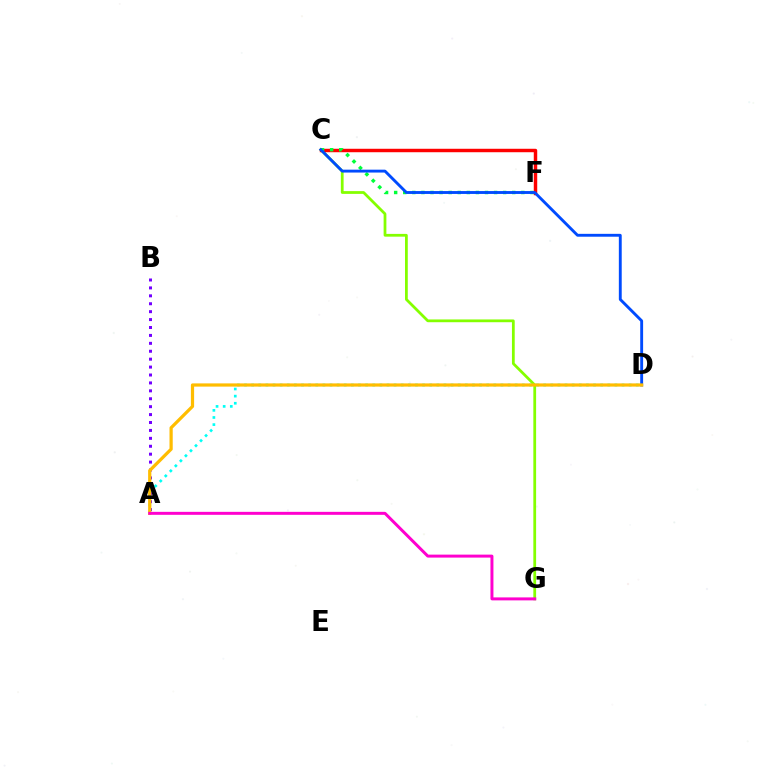{('A', 'B'): [{'color': '#7200ff', 'line_style': 'dotted', 'thickness': 2.15}], ('C', 'G'): [{'color': '#84ff00', 'line_style': 'solid', 'thickness': 1.99}], ('C', 'F'): [{'color': '#ff0000', 'line_style': 'solid', 'thickness': 2.49}, {'color': '#00ff39', 'line_style': 'dotted', 'thickness': 2.47}], ('A', 'D'): [{'color': '#00fff6', 'line_style': 'dotted', 'thickness': 1.94}, {'color': '#ffbd00', 'line_style': 'solid', 'thickness': 2.32}], ('C', 'D'): [{'color': '#004bff', 'line_style': 'solid', 'thickness': 2.07}], ('A', 'G'): [{'color': '#ff00cf', 'line_style': 'solid', 'thickness': 2.14}]}